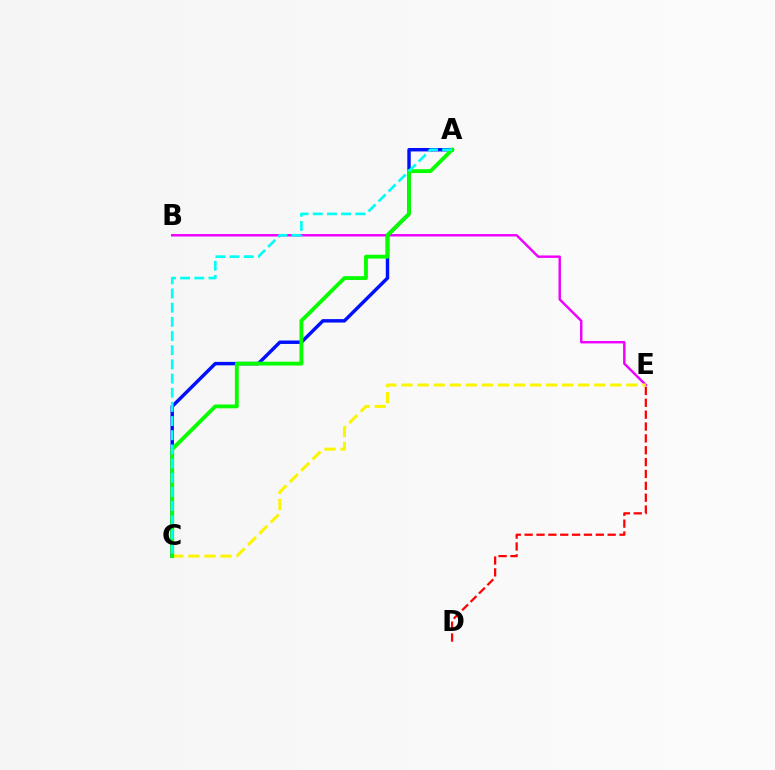{('B', 'E'): [{'color': '#ee00ff', 'line_style': 'solid', 'thickness': 1.75}], ('A', 'C'): [{'color': '#0010ff', 'line_style': 'solid', 'thickness': 2.48}, {'color': '#08ff00', 'line_style': 'solid', 'thickness': 2.77}, {'color': '#00fff6', 'line_style': 'dashed', 'thickness': 1.93}], ('C', 'E'): [{'color': '#fcf500', 'line_style': 'dashed', 'thickness': 2.18}], ('D', 'E'): [{'color': '#ff0000', 'line_style': 'dashed', 'thickness': 1.61}]}